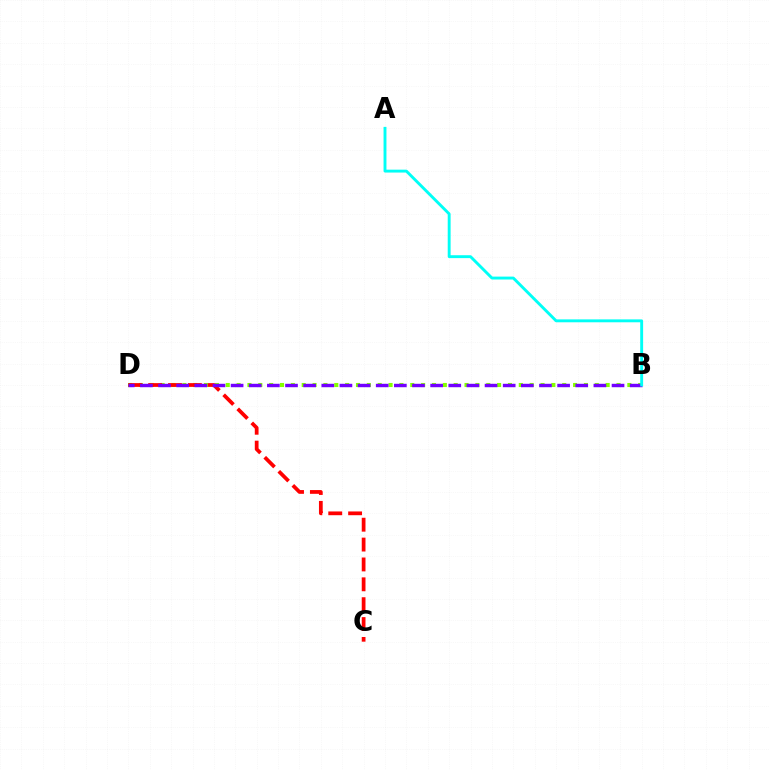{('B', 'D'): [{'color': '#84ff00', 'line_style': 'dotted', 'thickness': 2.95}, {'color': '#7200ff', 'line_style': 'dashed', 'thickness': 2.46}], ('C', 'D'): [{'color': '#ff0000', 'line_style': 'dashed', 'thickness': 2.7}], ('A', 'B'): [{'color': '#00fff6', 'line_style': 'solid', 'thickness': 2.09}]}